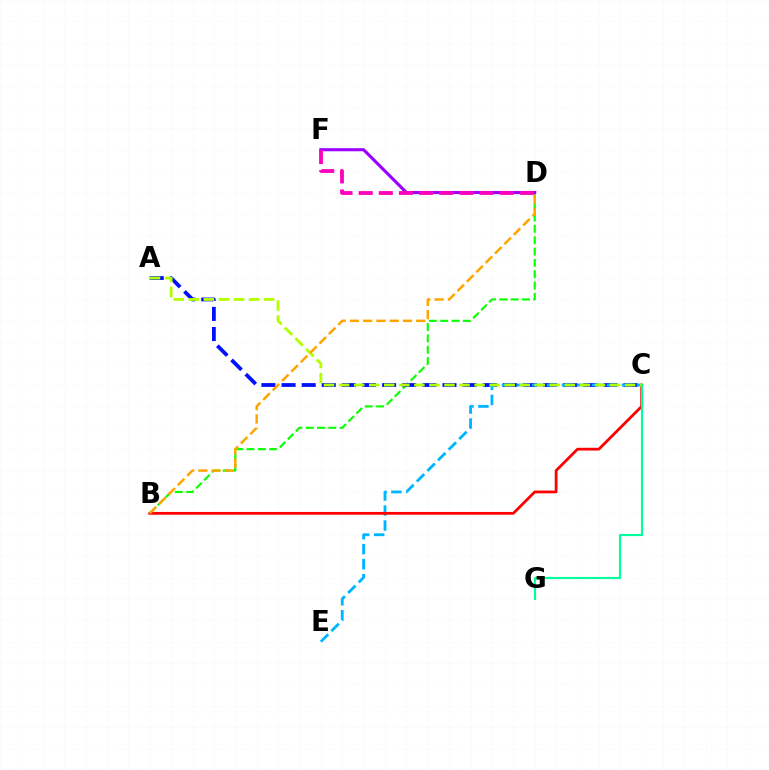{('B', 'D'): [{'color': '#08ff00', 'line_style': 'dashed', 'thickness': 1.54}, {'color': '#ffa500', 'line_style': 'dashed', 'thickness': 1.8}], ('A', 'C'): [{'color': '#0010ff', 'line_style': 'dashed', 'thickness': 2.73}, {'color': '#b3ff00', 'line_style': 'dashed', 'thickness': 2.05}], ('D', 'F'): [{'color': '#9b00ff', 'line_style': 'solid', 'thickness': 2.23}, {'color': '#ff00bd', 'line_style': 'dashed', 'thickness': 2.74}], ('C', 'E'): [{'color': '#00b5ff', 'line_style': 'dashed', 'thickness': 2.04}], ('B', 'C'): [{'color': '#ff0000', 'line_style': 'solid', 'thickness': 1.99}], ('C', 'G'): [{'color': '#00ff9d', 'line_style': 'solid', 'thickness': 1.56}]}